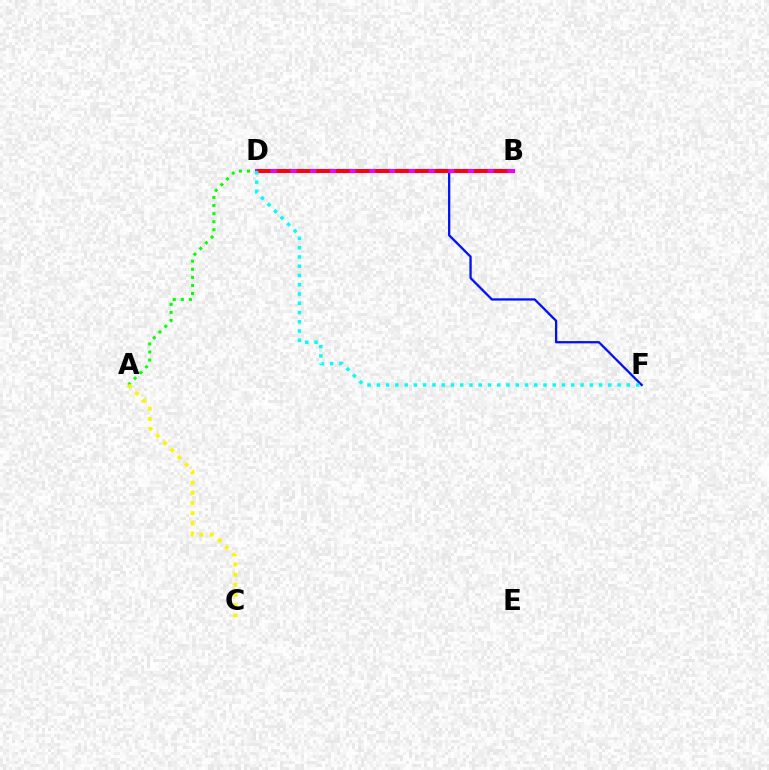{('D', 'F'): [{'color': '#0010ff', 'line_style': 'solid', 'thickness': 1.64}, {'color': '#00fff6', 'line_style': 'dotted', 'thickness': 2.52}], ('A', 'D'): [{'color': '#08ff00', 'line_style': 'dotted', 'thickness': 2.19}], ('B', 'D'): [{'color': '#ee00ff', 'line_style': 'solid', 'thickness': 2.93}, {'color': '#ff0000', 'line_style': 'dashed', 'thickness': 2.68}], ('A', 'C'): [{'color': '#fcf500', 'line_style': 'dotted', 'thickness': 2.77}]}